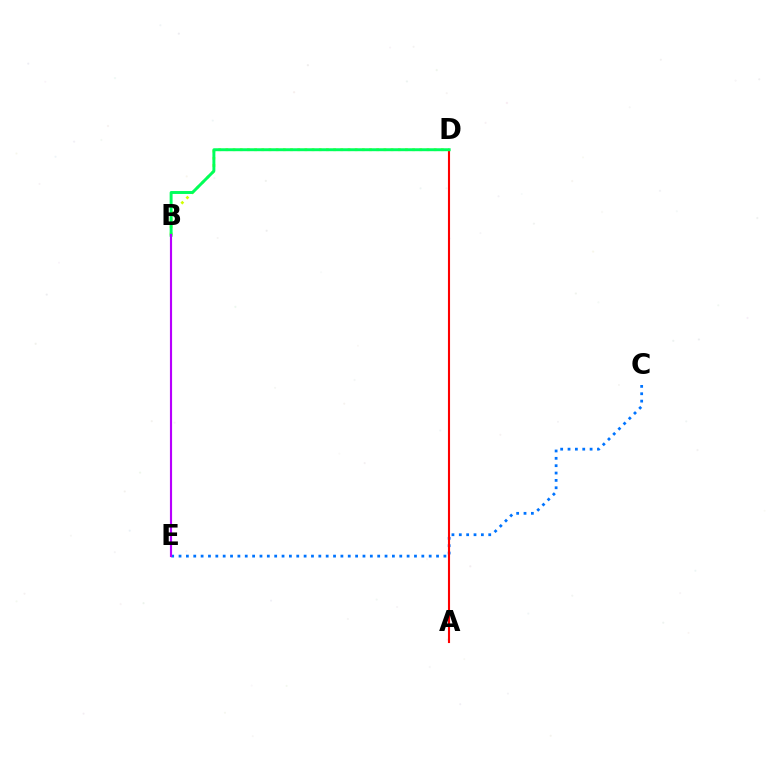{('C', 'E'): [{'color': '#0074ff', 'line_style': 'dotted', 'thickness': 2.0}], ('B', 'D'): [{'color': '#d1ff00', 'line_style': 'dotted', 'thickness': 1.95}, {'color': '#00ff5c', 'line_style': 'solid', 'thickness': 2.11}], ('A', 'D'): [{'color': '#ff0000', 'line_style': 'solid', 'thickness': 1.52}], ('B', 'E'): [{'color': '#b900ff', 'line_style': 'solid', 'thickness': 1.55}]}